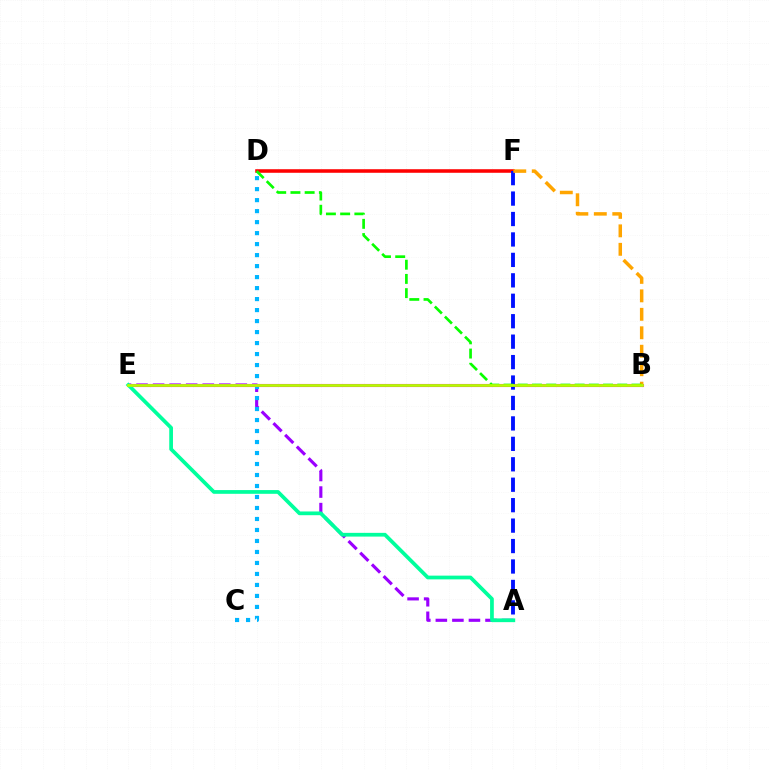{('A', 'E'): [{'color': '#9b00ff', 'line_style': 'dashed', 'thickness': 2.25}, {'color': '#00ff9d', 'line_style': 'solid', 'thickness': 2.69}], ('C', 'D'): [{'color': '#00b5ff', 'line_style': 'dotted', 'thickness': 2.99}], ('B', 'E'): [{'color': '#ff00bd', 'line_style': 'solid', 'thickness': 2.23}, {'color': '#b3ff00', 'line_style': 'solid', 'thickness': 1.95}], ('D', 'F'): [{'color': '#ff0000', 'line_style': 'solid', 'thickness': 2.56}], ('A', 'F'): [{'color': '#0010ff', 'line_style': 'dashed', 'thickness': 2.78}], ('B', 'F'): [{'color': '#ffa500', 'line_style': 'dashed', 'thickness': 2.51}], ('B', 'D'): [{'color': '#08ff00', 'line_style': 'dashed', 'thickness': 1.93}]}